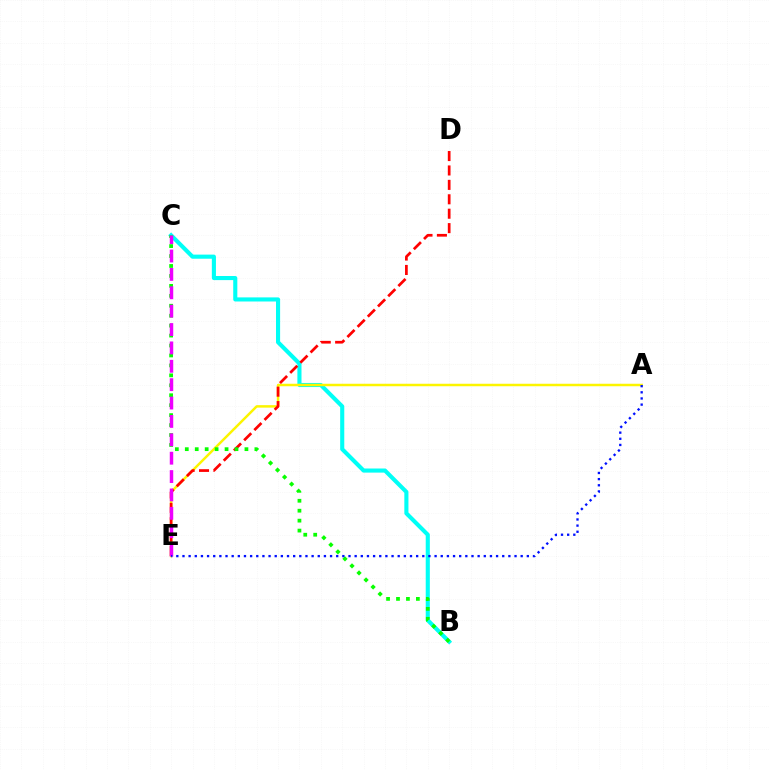{('B', 'C'): [{'color': '#00fff6', 'line_style': 'solid', 'thickness': 2.96}, {'color': '#08ff00', 'line_style': 'dotted', 'thickness': 2.7}], ('A', 'E'): [{'color': '#fcf500', 'line_style': 'solid', 'thickness': 1.79}, {'color': '#0010ff', 'line_style': 'dotted', 'thickness': 1.67}], ('D', 'E'): [{'color': '#ff0000', 'line_style': 'dashed', 'thickness': 1.96}], ('C', 'E'): [{'color': '#ee00ff', 'line_style': 'dashed', 'thickness': 2.5}]}